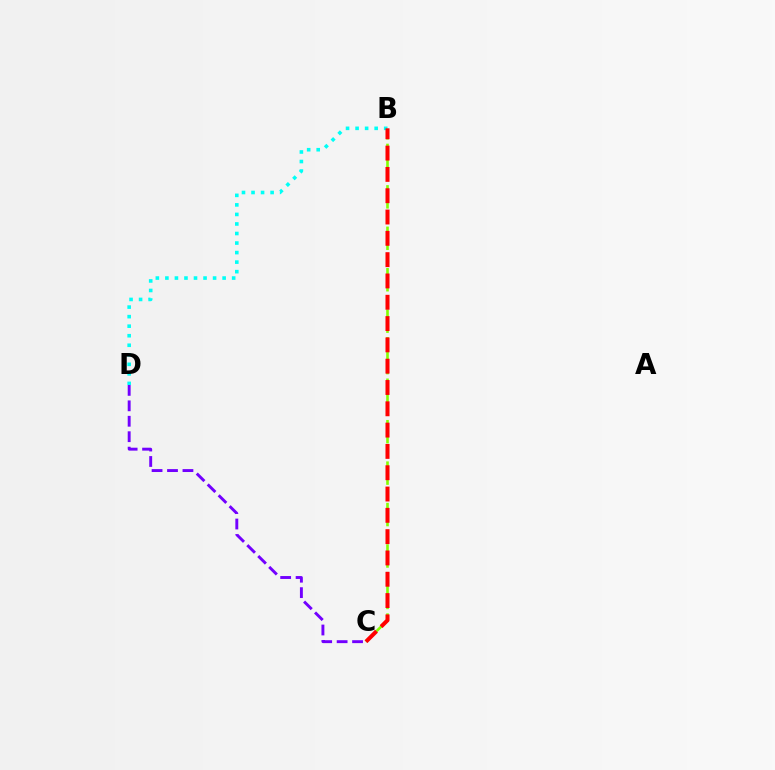{('B', 'D'): [{'color': '#00fff6', 'line_style': 'dotted', 'thickness': 2.59}], ('B', 'C'): [{'color': '#84ff00', 'line_style': 'dashed', 'thickness': 1.88}, {'color': '#ff0000', 'line_style': 'dashed', 'thickness': 2.89}], ('C', 'D'): [{'color': '#7200ff', 'line_style': 'dashed', 'thickness': 2.1}]}